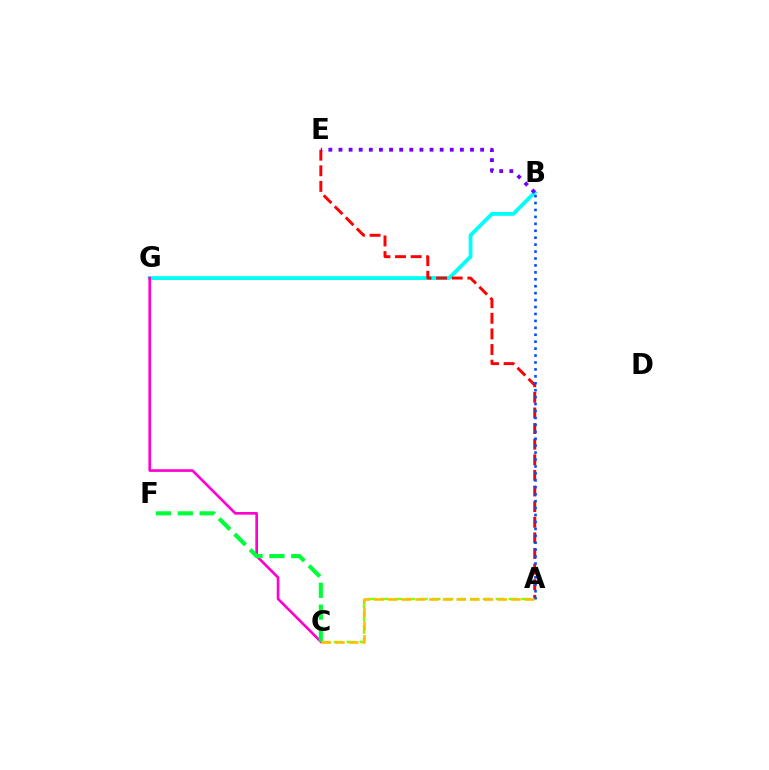{('B', 'G'): [{'color': '#00fff6', 'line_style': 'solid', 'thickness': 2.76}], ('A', 'E'): [{'color': '#ff0000', 'line_style': 'dashed', 'thickness': 2.12}], ('C', 'G'): [{'color': '#ff00cf', 'line_style': 'solid', 'thickness': 1.91}], ('A', 'C'): [{'color': '#84ff00', 'line_style': 'dashed', 'thickness': 1.74}, {'color': '#ffbd00', 'line_style': 'dashed', 'thickness': 1.86}], ('C', 'F'): [{'color': '#00ff39', 'line_style': 'dashed', 'thickness': 2.97}], ('A', 'B'): [{'color': '#004bff', 'line_style': 'dotted', 'thickness': 1.88}], ('B', 'E'): [{'color': '#7200ff', 'line_style': 'dotted', 'thickness': 2.75}]}